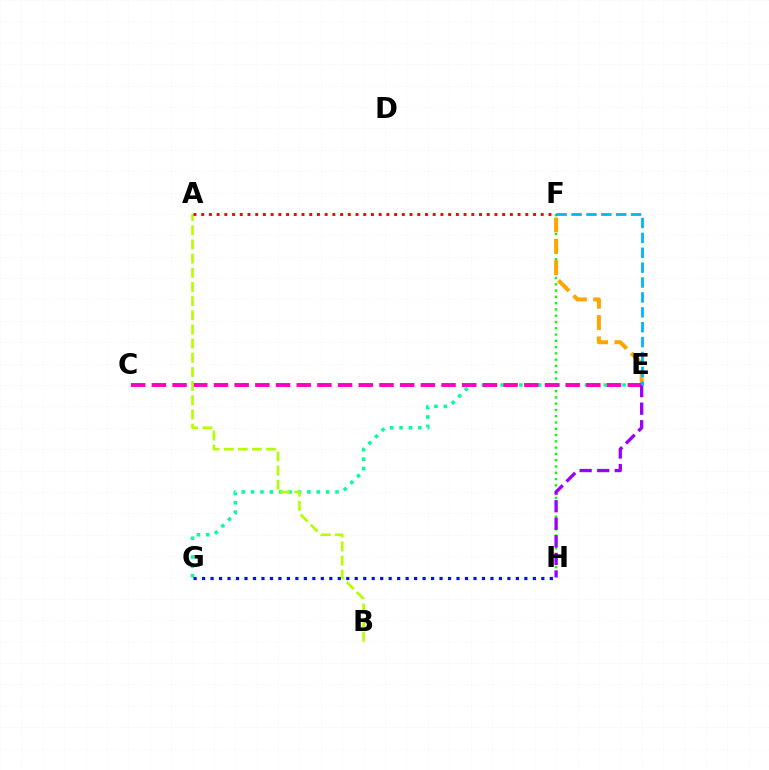{('F', 'H'): [{'color': '#08ff00', 'line_style': 'dotted', 'thickness': 1.71}], ('E', 'G'): [{'color': '#00ff9d', 'line_style': 'dotted', 'thickness': 2.55}], ('E', 'F'): [{'color': '#ffa500', 'line_style': 'dashed', 'thickness': 2.9}, {'color': '#00b5ff', 'line_style': 'dashed', 'thickness': 2.02}], ('C', 'E'): [{'color': '#ff00bd', 'line_style': 'dashed', 'thickness': 2.81}], ('E', 'H'): [{'color': '#9b00ff', 'line_style': 'dashed', 'thickness': 2.39}], ('G', 'H'): [{'color': '#0010ff', 'line_style': 'dotted', 'thickness': 2.3}], ('A', 'B'): [{'color': '#b3ff00', 'line_style': 'dashed', 'thickness': 1.92}], ('A', 'F'): [{'color': '#ff0000', 'line_style': 'dotted', 'thickness': 2.1}]}